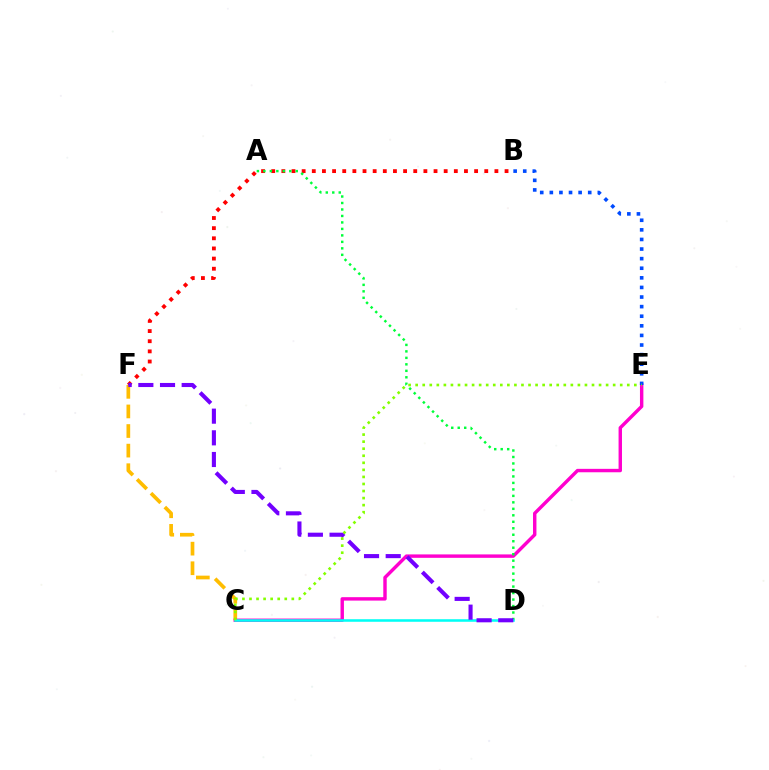{('B', 'F'): [{'color': '#ff0000', 'line_style': 'dotted', 'thickness': 2.76}], ('C', 'F'): [{'color': '#ffbd00', 'line_style': 'dashed', 'thickness': 2.66}], ('C', 'E'): [{'color': '#ff00cf', 'line_style': 'solid', 'thickness': 2.46}, {'color': '#84ff00', 'line_style': 'dotted', 'thickness': 1.92}], ('A', 'D'): [{'color': '#00ff39', 'line_style': 'dotted', 'thickness': 1.76}], ('C', 'D'): [{'color': '#00fff6', 'line_style': 'solid', 'thickness': 1.84}], ('B', 'E'): [{'color': '#004bff', 'line_style': 'dotted', 'thickness': 2.61}], ('D', 'F'): [{'color': '#7200ff', 'line_style': 'dashed', 'thickness': 2.94}]}